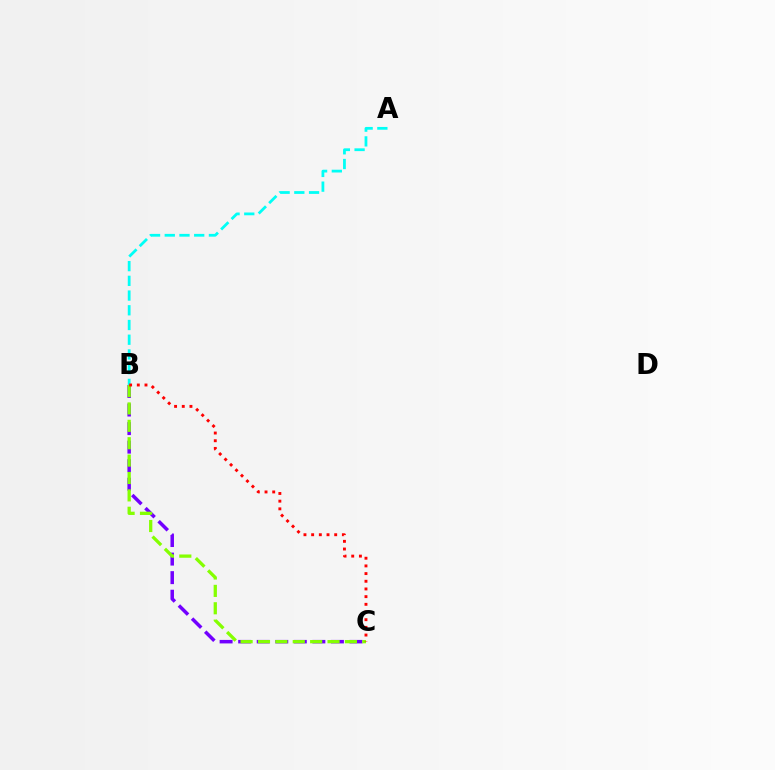{('A', 'B'): [{'color': '#00fff6', 'line_style': 'dashed', 'thickness': 2.0}], ('B', 'C'): [{'color': '#7200ff', 'line_style': 'dashed', 'thickness': 2.52}, {'color': '#84ff00', 'line_style': 'dashed', 'thickness': 2.36}, {'color': '#ff0000', 'line_style': 'dotted', 'thickness': 2.09}]}